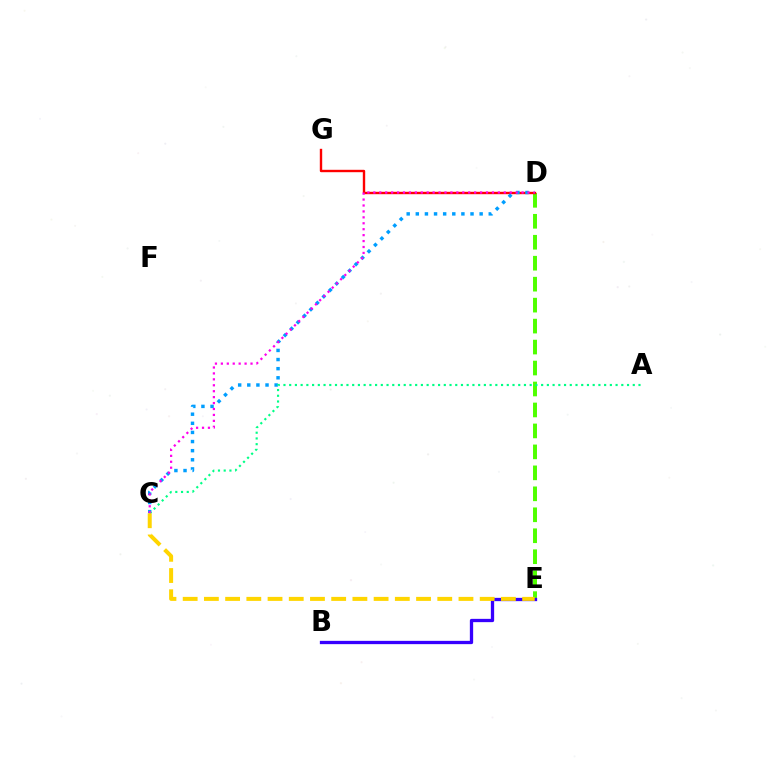{('D', 'E'): [{'color': '#4fff00', 'line_style': 'dashed', 'thickness': 2.85}], ('B', 'E'): [{'color': '#3700ff', 'line_style': 'solid', 'thickness': 2.37}], ('D', 'G'): [{'color': '#ff0000', 'line_style': 'solid', 'thickness': 1.72}], ('C', 'D'): [{'color': '#009eff', 'line_style': 'dotted', 'thickness': 2.48}, {'color': '#ff00ed', 'line_style': 'dotted', 'thickness': 1.61}], ('A', 'C'): [{'color': '#00ff86', 'line_style': 'dotted', 'thickness': 1.56}], ('C', 'E'): [{'color': '#ffd500', 'line_style': 'dashed', 'thickness': 2.88}]}